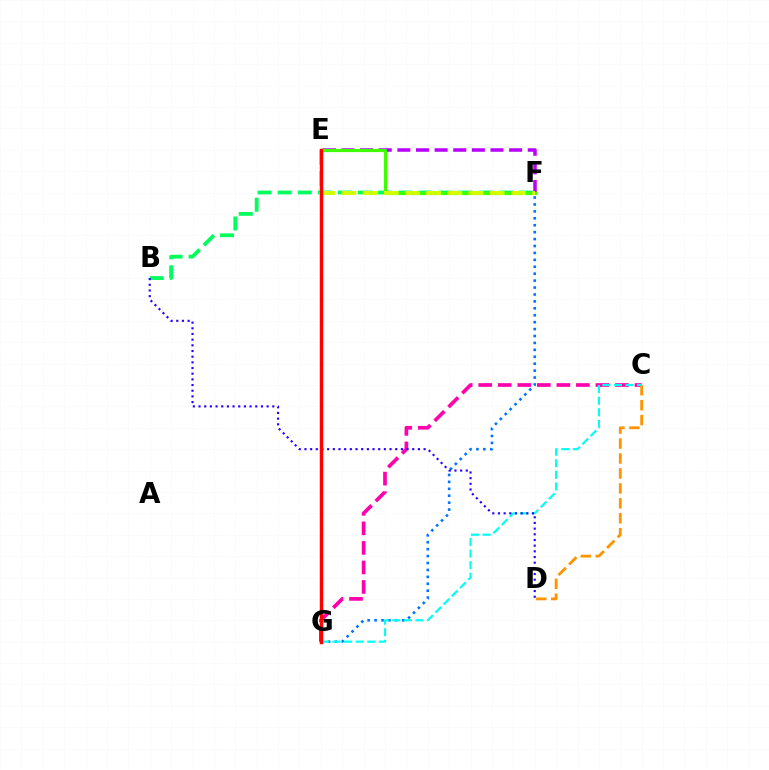{('C', 'G'): [{'color': '#ff00ac', 'line_style': 'dashed', 'thickness': 2.65}, {'color': '#00fff6', 'line_style': 'dashed', 'thickness': 1.58}], ('F', 'G'): [{'color': '#0074ff', 'line_style': 'dotted', 'thickness': 1.88}], ('B', 'F'): [{'color': '#00ff5c', 'line_style': 'dashed', 'thickness': 2.73}], ('C', 'D'): [{'color': '#ff9400', 'line_style': 'dashed', 'thickness': 2.03}], ('E', 'F'): [{'color': '#b900ff', 'line_style': 'dashed', 'thickness': 2.53}, {'color': '#3dff00', 'line_style': 'solid', 'thickness': 2.31}, {'color': '#d1ff00', 'line_style': 'dashed', 'thickness': 2.88}], ('B', 'D'): [{'color': '#2500ff', 'line_style': 'dotted', 'thickness': 1.54}], ('E', 'G'): [{'color': '#ff0000', 'line_style': 'solid', 'thickness': 2.49}]}